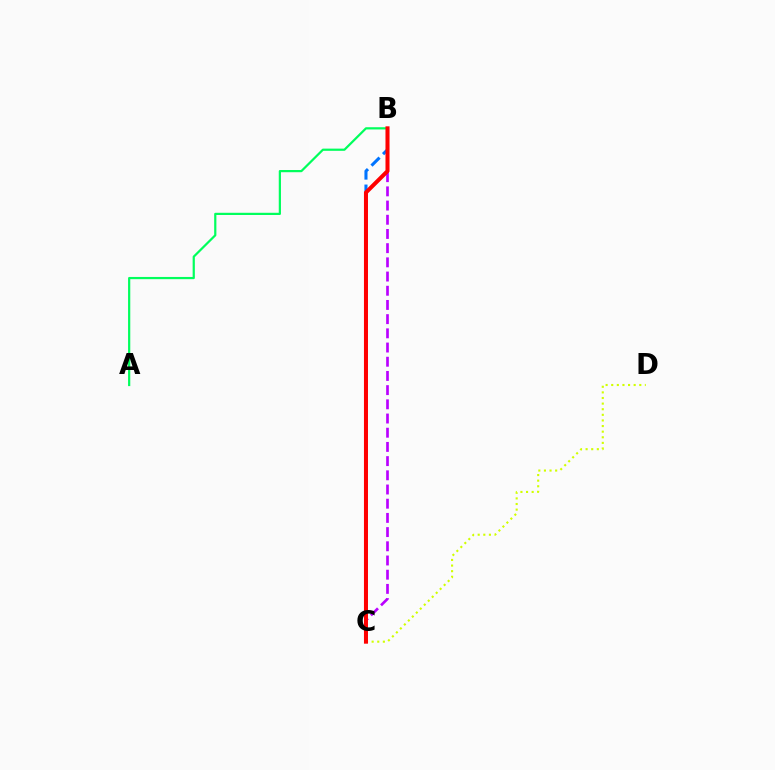{('B', 'C'): [{'color': '#0074ff', 'line_style': 'dashed', 'thickness': 2.21}, {'color': '#b900ff', 'line_style': 'dashed', 'thickness': 1.93}, {'color': '#ff0000', 'line_style': 'solid', 'thickness': 2.89}], ('A', 'B'): [{'color': '#00ff5c', 'line_style': 'solid', 'thickness': 1.59}], ('C', 'D'): [{'color': '#d1ff00', 'line_style': 'dotted', 'thickness': 1.52}]}